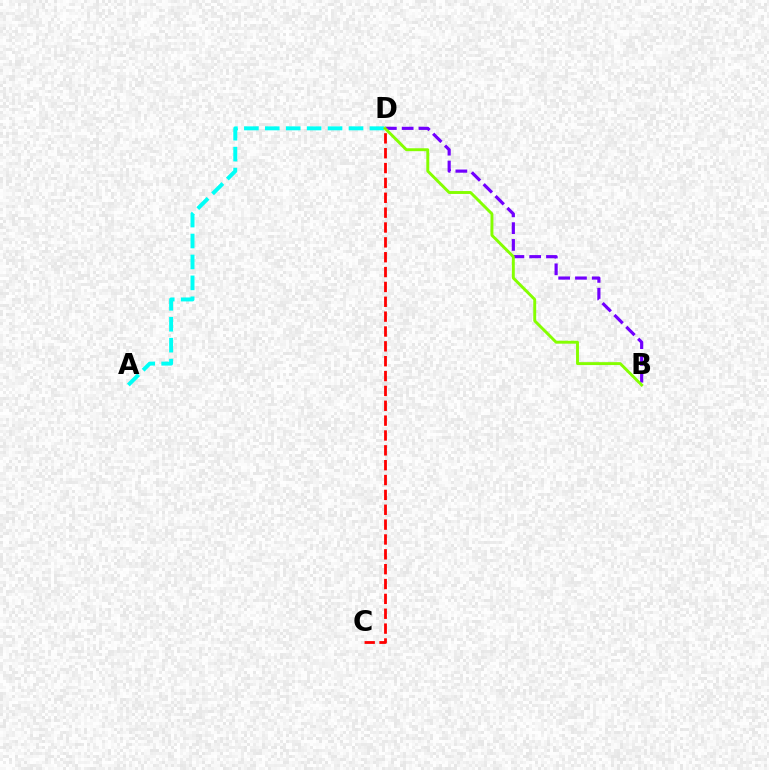{('A', 'D'): [{'color': '#00fff6', 'line_style': 'dashed', 'thickness': 2.84}], ('B', 'D'): [{'color': '#7200ff', 'line_style': 'dashed', 'thickness': 2.28}, {'color': '#84ff00', 'line_style': 'solid', 'thickness': 2.09}], ('C', 'D'): [{'color': '#ff0000', 'line_style': 'dashed', 'thickness': 2.02}]}